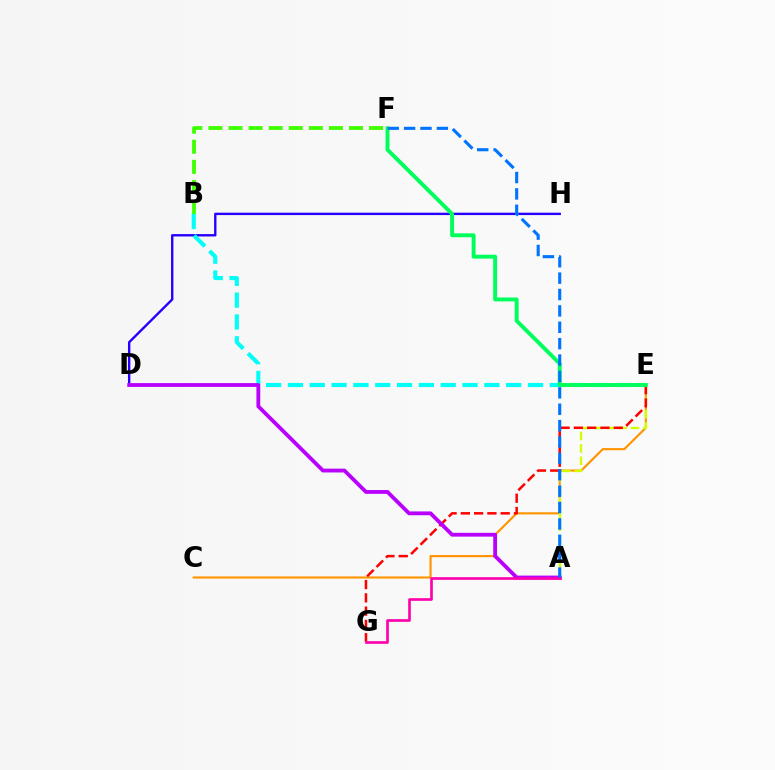{('C', 'E'): [{'color': '#ff9400', 'line_style': 'solid', 'thickness': 1.54}], ('D', 'H'): [{'color': '#2500ff', 'line_style': 'solid', 'thickness': 1.71}], ('A', 'E'): [{'color': '#d1ff00', 'line_style': 'dashed', 'thickness': 1.69}], ('E', 'G'): [{'color': '#ff0000', 'line_style': 'dashed', 'thickness': 1.81}], ('B', 'E'): [{'color': '#00fff6', 'line_style': 'dashed', 'thickness': 2.96}], ('E', 'F'): [{'color': '#00ff5c', 'line_style': 'solid', 'thickness': 2.83}], ('A', 'D'): [{'color': '#b900ff', 'line_style': 'solid', 'thickness': 2.75}], ('A', 'G'): [{'color': '#ff00ac', 'line_style': 'solid', 'thickness': 1.92}], ('B', 'F'): [{'color': '#3dff00', 'line_style': 'dashed', 'thickness': 2.73}], ('A', 'F'): [{'color': '#0074ff', 'line_style': 'dashed', 'thickness': 2.23}]}